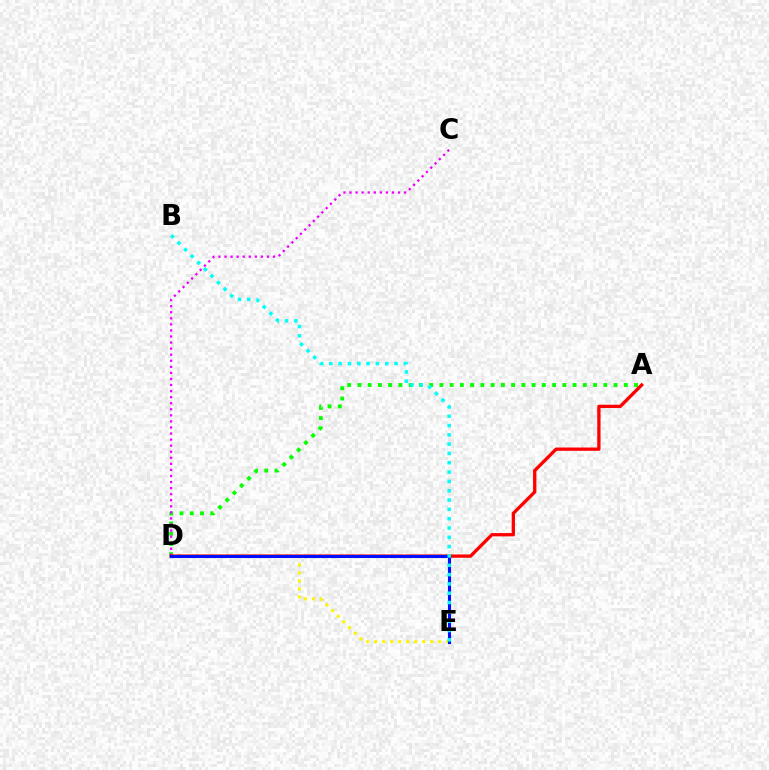{('D', 'E'): [{'color': '#fcf500', 'line_style': 'dotted', 'thickness': 2.17}, {'color': '#0010ff', 'line_style': 'solid', 'thickness': 2.22}], ('A', 'D'): [{'color': '#08ff00', 'line_style': 'dotted', 'thickness': 2.78}, {'color': '#ff0000', 'line_style': 'solid', 'thickness': 2.38}], ('C', 'D'): [{'color': '#ee00ff', 'line_style': 'dotted', 'thickness': 1.65}], ('B', 'E'): [{'color': '#00fff6', 'line_style': 'dotted', 'thickness': 2.53}]}